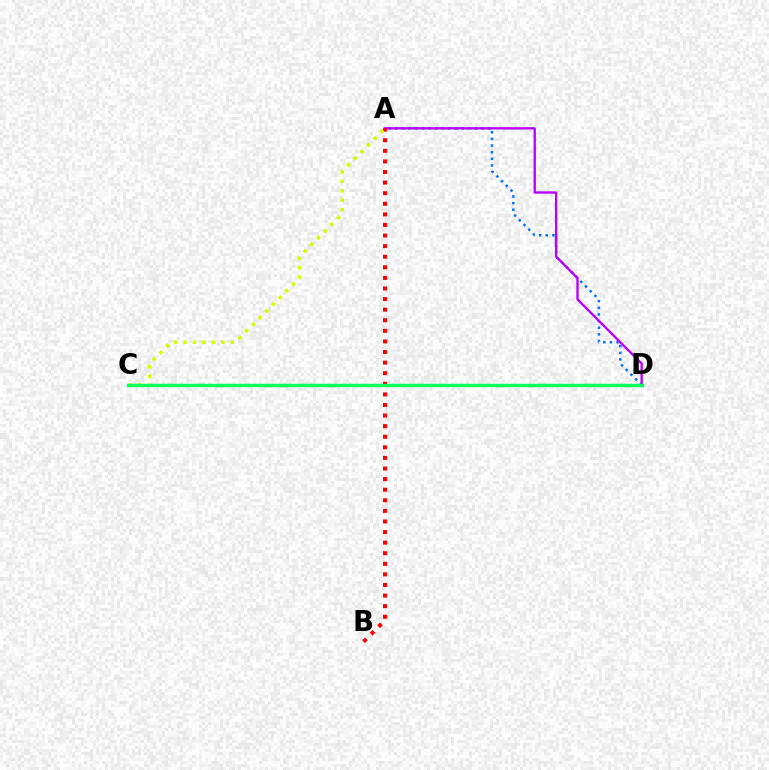{('A', 'D'): [{'color': '#0074ff', 'line_style': 'dotted', 'thickness': 1.8}, {'color': '#b900ff', 'line_style': 'solid', 'thickness': 1.69}], ('A', 'B'): [{'color': '#ff0000', 'line_style': 'dotted', 'thickness': 2.88}], ('A', 'C'): [{'color': '#d1ff00', 'line_style': 'dotted', 'thickness': 2.57}], ('C', 'D'): [{'color': '#00ff5c', 'line_style': 'solid', 'thickness': 2.48}]}